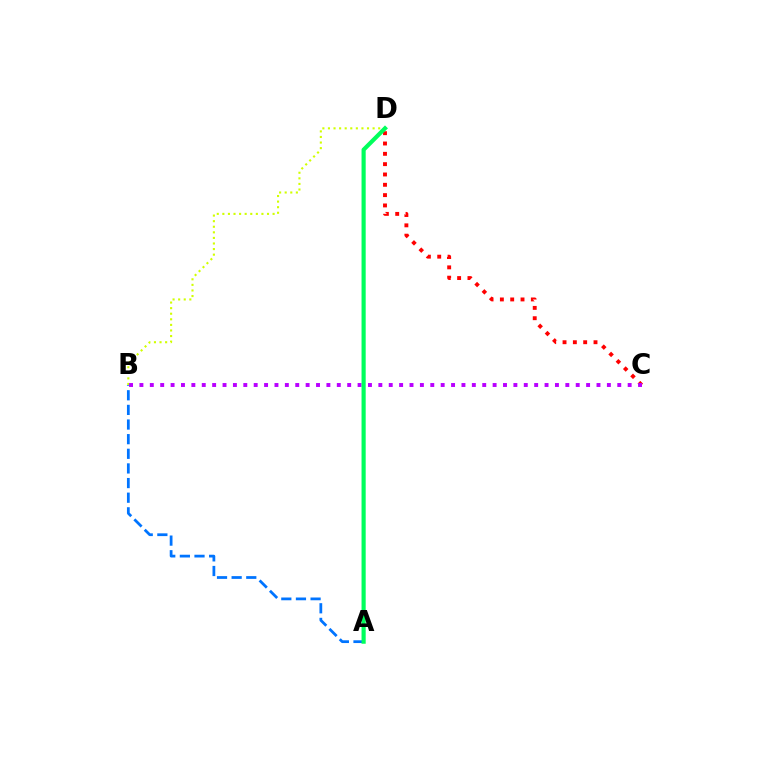{('C', 'D'): [{'color': '#ff0000', 'line_style': 'dotted', 'thickness': 2.8}], ('B', 'D'): [{'color': '#d1ff00', 'line_style': 'dotted', 'thickness': 1.52}], ('A', 'B'): [{'color': '#0074ff', 'line_style': 'dashed', 'thickness': 1.99}], ('B', 'C'): [{'color': '#b900ff', 'line_style': 'dotted', 'thickness': 2.82}], ('A', 'D'): [{'color': '#00ff5c', 'line_style': 'solid', 'thickness': 2.99}]}